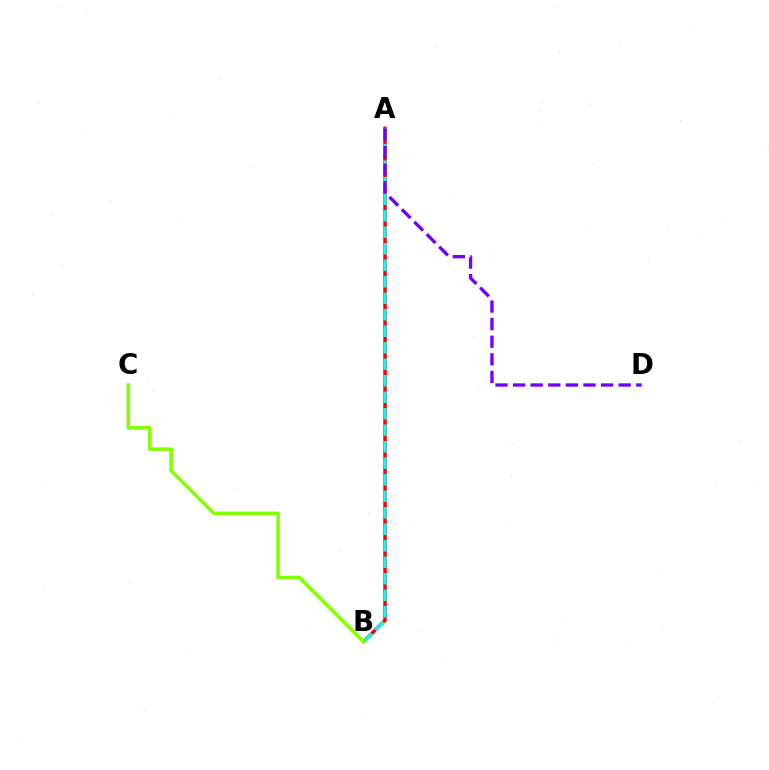{('A', 'B'): [{'color': '#ff0000', 'line_style': 'solid', 'thickness': 2.49}, {'color': '#00fff6', 'line_style': 'dashed', 'thickness': 2.24}], ('B', 'C'): [{'color': '#84ff00', 'line_style': 'solid', 'thickness': 2.56}], ('A', 'D'): [{'color': '#7200ff', 'line_style': 'dashed', 'thickness': 2.39}]}